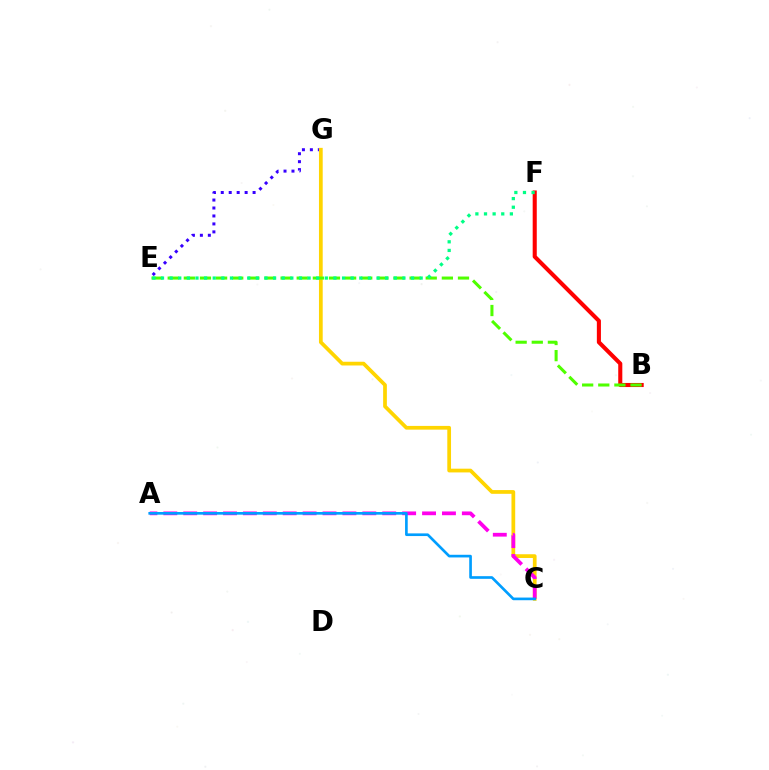{('E', 'G'): [{'color': '#3700ff', 'line_style': 'dotted', 'thickness': 2.16}], ('C', 'G'): [{'color': '#ffd500', 'line_style': 'solid', 'thickness': 2.69}], ('A', 'C'): [{'color': '#ff00ed', 'line_style': 'dashed', 'thickness': 2.7}, {'color': '#009eff', 'line_style': 'solid', 'thickness': 1.92}], ('B', 'F'): [{'color': '#ff0000', 'line_style': 'solid', 'thickness': 2.94}], ('B', 'E'): [{'color': '#4fff00', 'line_style': 'dashed', 'thickness': 2.19}], ('E', 'F'): [{'color': '#00ff86', 'line_style': 'dotted', 'thickness': 2.34}]}